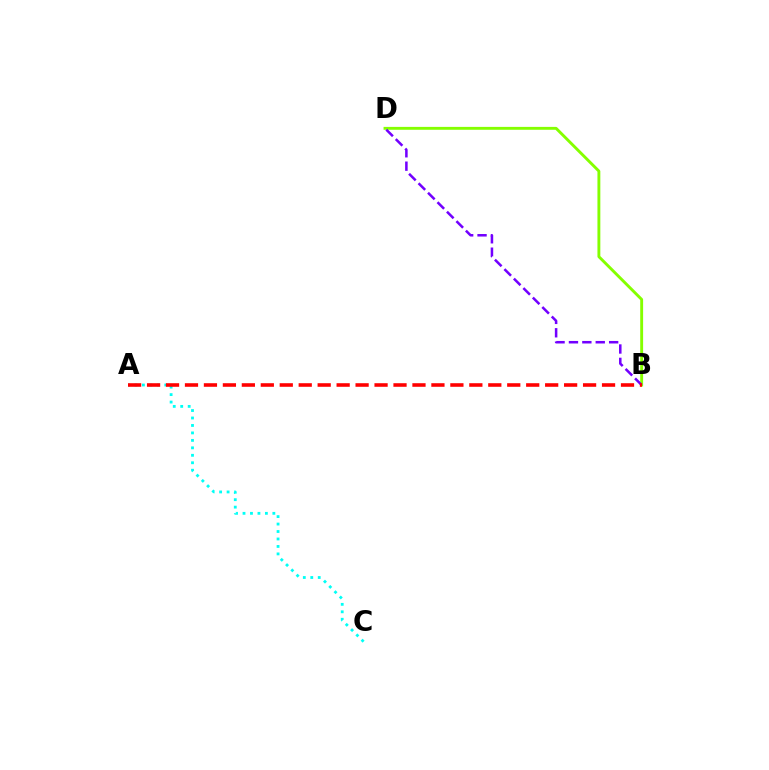{('B', 'D'): [{'color': '#84ff00', 'line_style': 'solid', 'thickness': 2.08}, {'color': '#7200ff', 'line_style': 'dashed', 'thickness': 1.82}], ('A', 'C'): [{'color': '#00fff6', 'line_style': 'dotted', 'thickness': 2.03}], ('A', 'B'): [{'color': '#ff0000', 'line_style': 'dashed', 'thickness': 2.58}]}